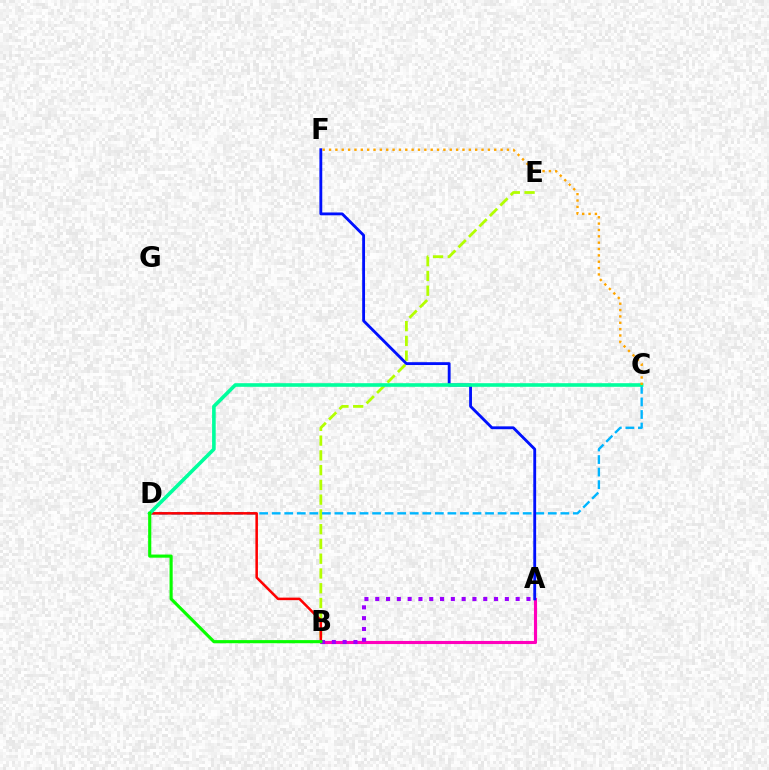{('B', 'E'): [{'color': '#b3ff00', 'line_style': 'dashed', 'thickness': 2.01}], ('A', 'B'): [{'color': '#ff00bd', 'line_style': 'solid', 'thickness': 2.24}, {'color': '#9b00ff', 'line_style': 'dotted', 'thickness': 2.93}], ('C', 'D'): [{'color': '#00b5ff', 'line_style': 'dashed', 'thickness': 1.71}, {'color': '#00ff9d', 'line_style': 'solid', 'thickness': 2.6}], ('B', 'D'): [{'color': '#ff0000', 'line_style': 'solid', 'thickness': 1.82}, {'color': '#08ff00', 'line_style': 'solid', 'thickness': 2.25}], ('A', 'F'): [{'color': '#0010ff', 'line_style': 'solid', 'thickness': 2.05}], ('C', 'F'): [{'color': '#ffa500', 'line_style': 'dotted', 'thickness': 1.73}]}